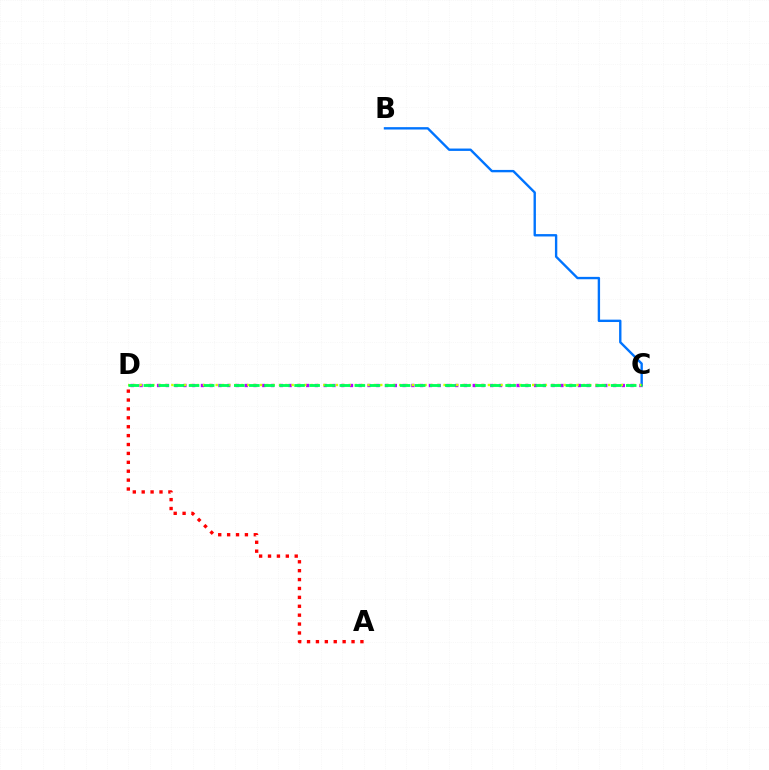{('B', 'C'): [{'color': '#0074ff', 'line_style': 'solid', 'thickness': 1.71}], ('C', 'D'): [{'color': '#b900ff', 'line_style': 'dotted', 'thickness': 2.38}, {'color': '#d1ff00', 'line_style': 'dotted', 'thickness': 1.72}, {'color': '#00ff5c', 'line_style': 'dashed', 'thickness': 2.05}], ('A', 'D'): [{'color': '#ff0000', 'line_style': 'dotted', 'thickness': 2.42}]}